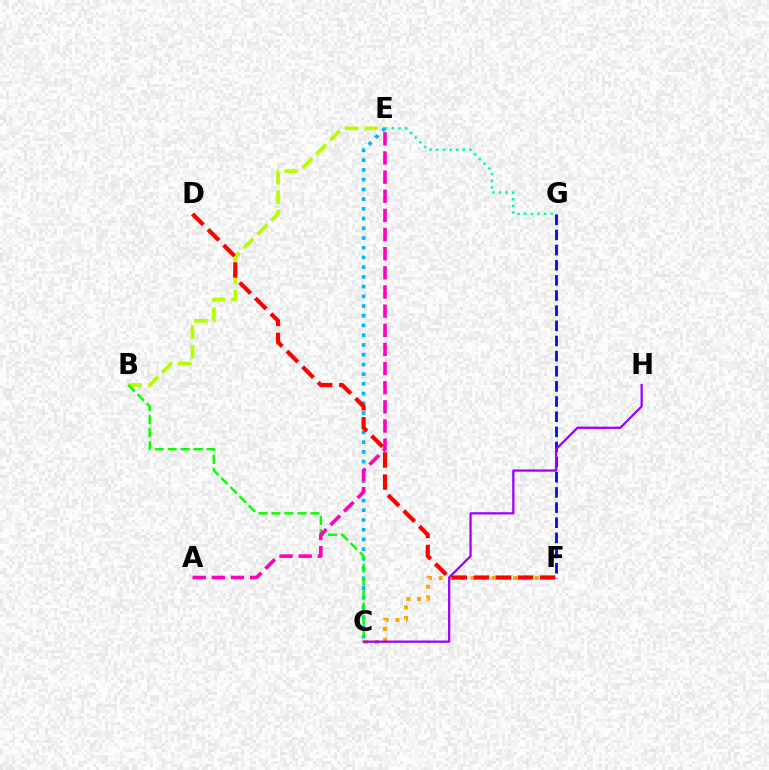{('B', 'E'): [{'color': '#b3ff00', 'line_style': 'dashed', 'thickness': 2.66}], ('E', 'G'): [{'color': '#00ff9d', 'line_style': 'dotted', 'thickness': 1.81}], ('F', 'G'): [{'color': '#0010ff', 'line_style': 'dashed', 'thickness': 2.06}], ('C', 'E'): [{'color': '#00b5ff', 'line_style': 'dotted', 'thickness': 2.64}], ('B', 'C'): [{'color': '#08ff00', 'line_style': 'dashed', 'thickness': 1.77}], ('A', 'E'): [{'color': '#ff00bd', 'line_style': 'dashed', 'thickness': 2.6}], ('C', 'F'): [{'color': '#ffa500', 'line_style': 'dotted', 'thickness': 2.9}], ('C', 'H'): [{'color': '#9b00ff', 'line_style': 'solid', 'thickness': 1.62}], ('D', 'F'): [{'color': '#ff0000', 'line_style': 'dashed', 'thickness': 2.99}]}